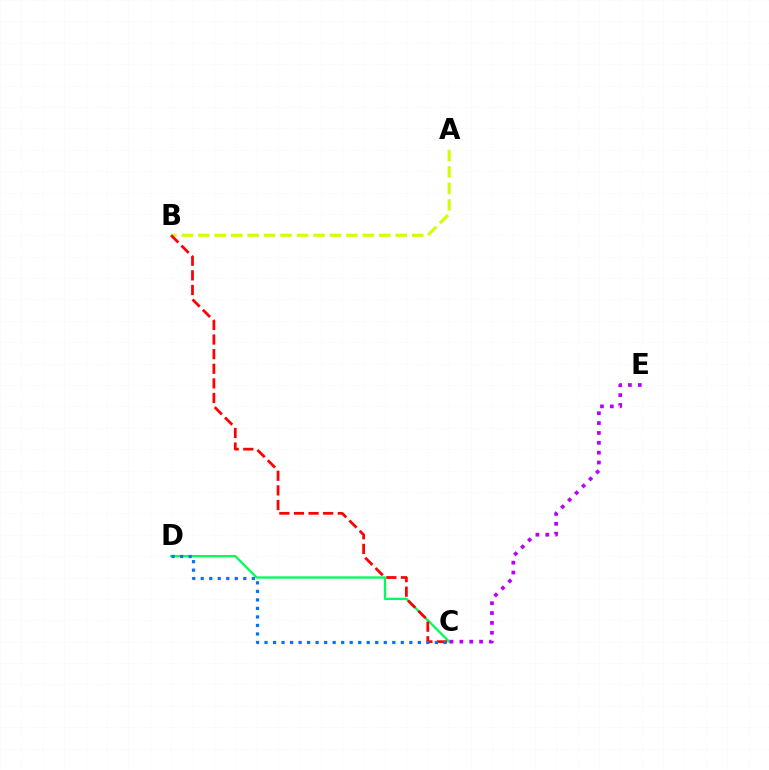{('A', 'B'): [{'color': '#d1ff00', 'line_style': 'dashed', 'thickness': 2.24}], ('C', 'D'): [{'color': '#00ff5c', 'line_style': 'solid', 'thickness': 1.68}, {'color': '#0074ff', 'line_style': 'dotted', 'thickness': 2.31}], ('B', 'C'): [{'color': '#ff0000', 'line_style': 'dashed', 'thickness': 1.99}], ('C', 'E'): [{'color': '#b900ff', 'line_style': 'dotted', 'thickness': 2.68}]}